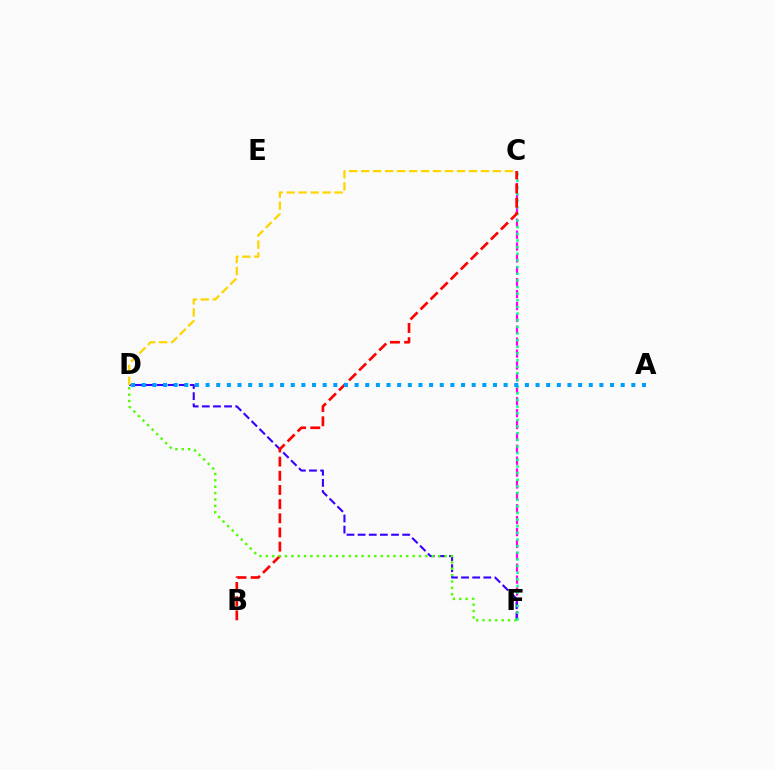{('C', 'F'): [{'color': '#ff00ed', 'line_style': 'dashed', 'thickness': 1.62}, {'color': '#00ff86', 'line_style': 'dotted', 'thickness': 1.81}], ('D', 'F'): [{'color': '#3700ff', 'line_style': 'dashed', 'thickness': 1.51}, {'color': '#4fff00', 'line_style': 'dotted', 'thickness': 1.73}], ('B', 'C'): [{'color': '#ff0000', 'line_style': 'dashed', 'thickness': 1.92}], ('C', 'D'): [{'color': '#ffd500', 'line_style': 'dashed', 'thickness': 1.63}], ('A', 'D'): [{'color': '#009eff', 'line_style': 'dotted', 'thickness': 2.89}]}